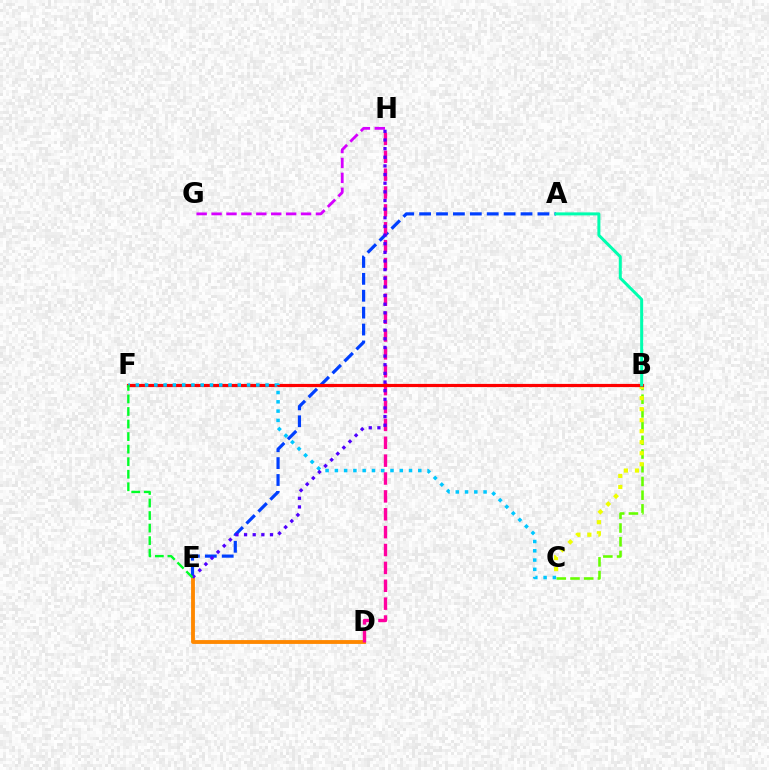{('D', 'E'): [{'color': '#ff8800', 'line_style': 'solid', 'thickness': 2.77}], ('B', 'C'): [{'color': '#66ff00', 'line_style': 'dashed', 'thickness': 1.86}, {'color': '#eeff00', 'line_style': 'dotted', 'thickness': 3.0}], ('A', 'E'): [{'color': '#003fff', 'line_style': 'dashed', 'thickness': 2.3}], ('D', 'H'): [{'color': '#ff00a0', 'line_style': 'dashed', 'thickness': 2.43}], ('G', 'H'): [{'color': '#d600ff', 'line_style': 'dashed', 'thickness': 2.03}], ('B', 'F'): [{'color': '#ff0000', 'line_style': 'solid', 'thickness': 2.29}], ('C', 'F'): [{'color': '#00c7ff', 'line_style': 'dotted', 'thickness': 2.52}], ('A', 'B'): [{'color': '#00ffaf', 'line_style': 'solid', 'thickness': 2.16}], ('E', 'H'): [{'color': '#4f00ff', 'line_style': 'dotted', 'thickness': 2.35}], ('E', 'F'): [{'color': '#00ff27', 'line_style': 'dashed', 'thickness': 1.7}]}